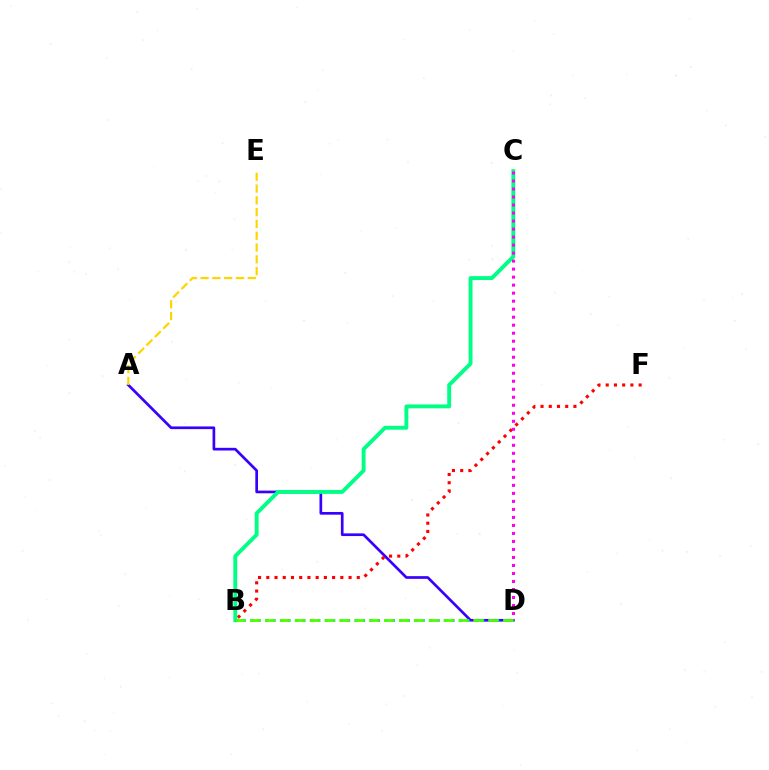{('A', 'D'): [{'color': '#3700ff', 'line_style': 'solid', 'thickness': 1.94}], ('B', 'F'): [{'color': '#ff0000', 'line_style': 'dotted', 'thickness': 2.23}], ('B', 'C'): [{'color': '#00ff86', 'line_style': 'solid', 'thickness': 2.8}], ('A', 'E'): [{'color': '#ffd500', 'line_style': 'dashed', 'thickness': 1.6}], ('B', 'D'): [{'color': '#009eff', 'line_style': 'dotted', 'thickness': 2.03}, {'color': '#4fff00', 'line_style': 'dashed', 'thickness': 2.02}], ('C', 'D'): [{'color': '#ff00ed', 'line_style': 'dotted', 'thickness': 2.18}]}